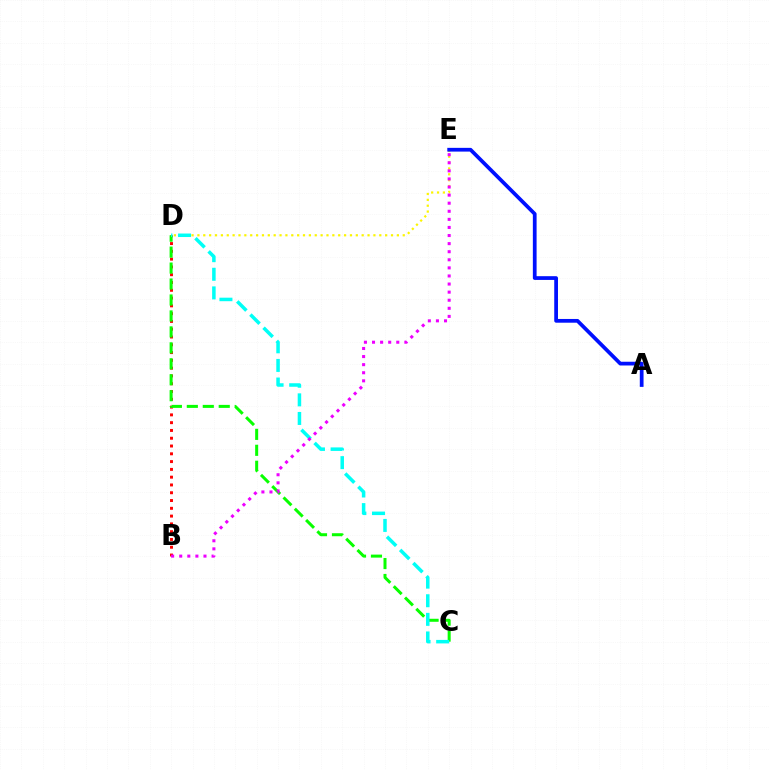{('D', 'E'): [{'color': '#fcf500', 'line_style': 'dotted', 'thickness': 1.59}], ('B', 'D'): [{'color': '#ff0000', 'line_style': 'dotted', 'thickness': 2.12}], ('A', 'E'): [{'color': '#0010ff', 'line_style': 'solid', 'thickness': 2.69}], ('C', 'D'): [{'color': '#08ff00', 'line_style': 'dashed', 'thickness': 2.17}, {'color': '#00fff6', 'line_style': 'dashed', 'thickness': 2.53}], ('B', 'E'): [{'color': '#ee00ff', 'line_style': 'dotted', 'thickness': 2.2}]}